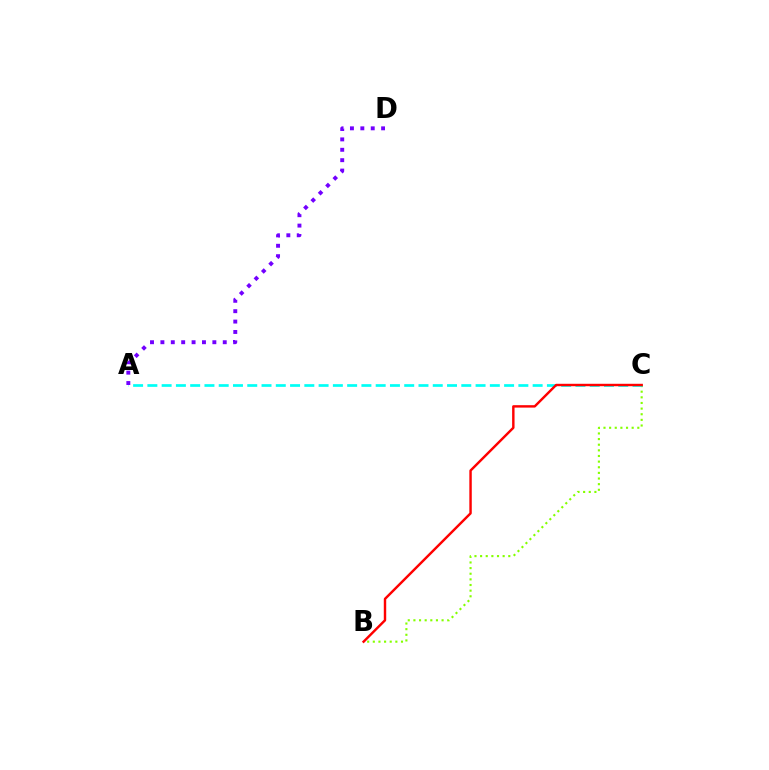{('B', 'C'): [{'color': '#84ff00', 'line_style': 'dotted', 'thickness': 1.53}, {'color': '#ff0000', 'line_style': 'solid', 'thickness': 1.75}], ('A', 'C'): [{'color': '#00fff6', 'line_style': 'dashed', 'thickness': 1.94}], ('A', 'D'): [{'color': '#7200ff', 'line_style': 'dotted', 'thickness': 2.82}]}